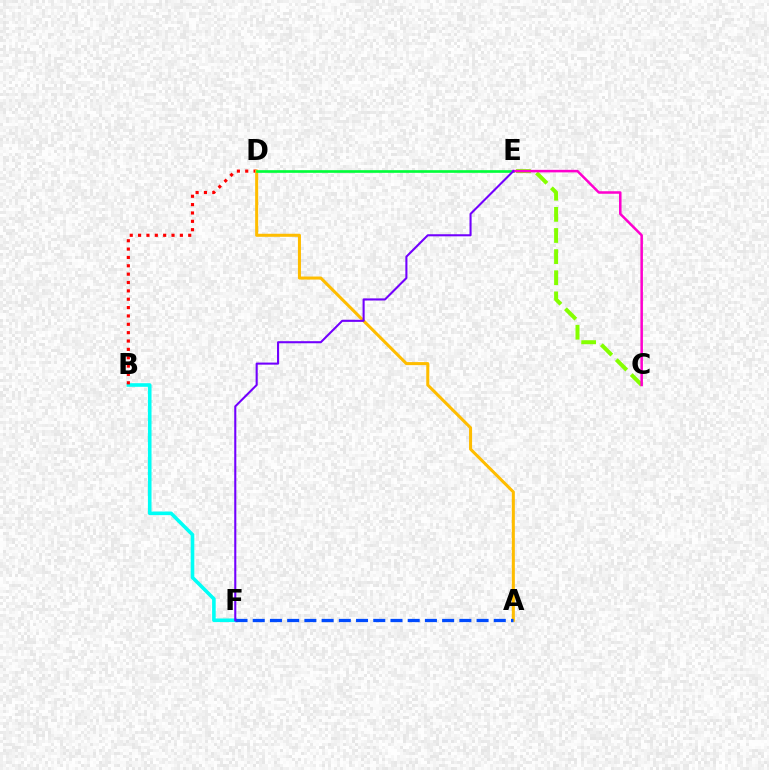{('B', 'F'): [{'color': '#00fff6', 'line_style': 'solid', 'thickness': 2.59}], ('C', 'E'): [{'color': '#84ff00', 'line_style': 'dashed', 'thickness': 2.87}, {'color': '#ff00cf', 'line_style': 'solid', 'thickness': 1.82}], ('B', 'D'): [{'color': '#ff0000', 'line_style': 'dotted', 'thickness': 2.27}], ('A', 'D'): [{'color': '#ffbd00', 'line_style': 'solid', 'thickness': 2.19}], ('D', 'E'): [{'color': '#00ff39', 'line_style': 'solid', 'thickness': 1.91}], ('A', 'F'): [{'color': '#004bff', 'line_style': 'dashed', 'thickness': 2.34}], ('E', 'F'): [{'color': '#7200ff', 'line_style': 'solid', 'thickness': 1.5}]}